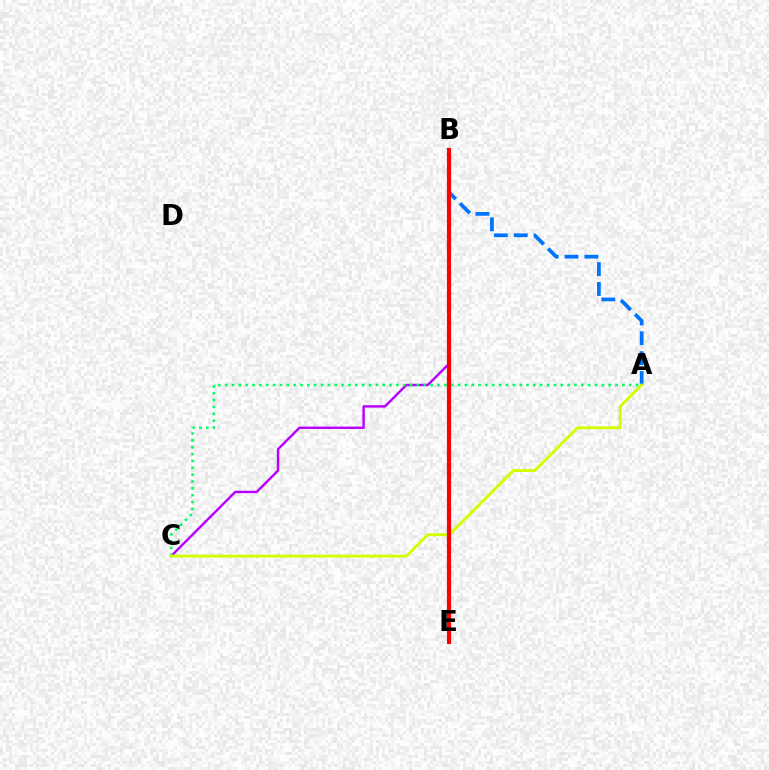{('B', 'C'): [{'color': '#b900ff', 'line_style': 'solid', 'thickness': 1.73}], ('A', 'C'): [{'color': '#00ff5c', 'line_style': 'dotted', 'thickness': 1.86}, {'color': '#d1ff00', 'line_style': 'solid', 'thickness': 2.09}], ('A', 'B'): [{'color': '#0074ff', 'line_style': 'dashed', 'thickness': 2.7}], ('B', 'E'): [{'color': '#ff0000', 'line_style': 'solid', 'thickness': 3.0}]}